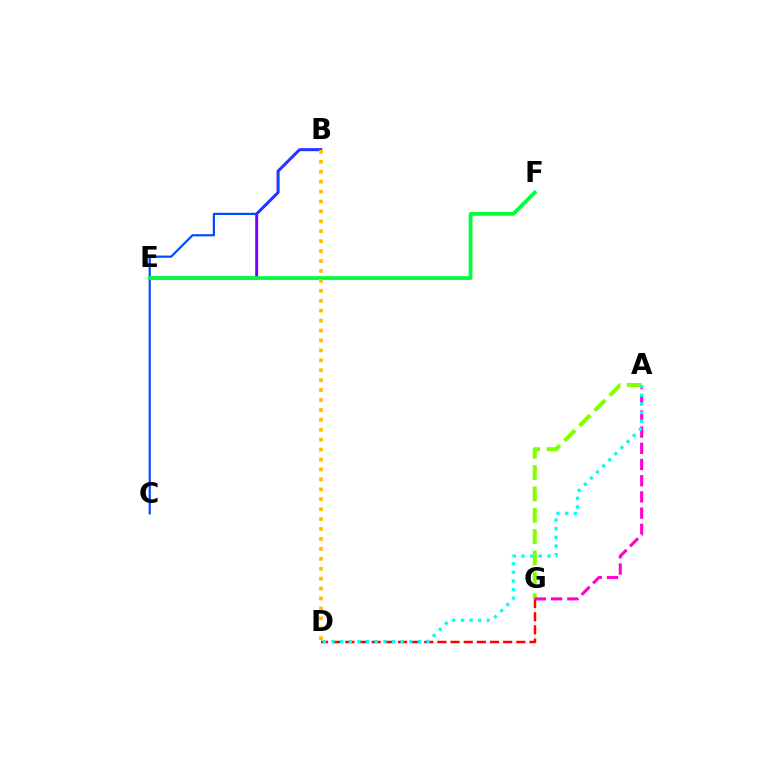{('D', 'G'): [{'color': '#ff0000', 'line_style': 'dashed', 'thickness': 1.79}], ('B', 'E'): [{'color': '#7200ff', 'line_style': 'solid', 'thickness': 2.1}], ('B', 'C'): [{'color': '#004bff', 'line_style': 'solid', 'thickness': 1.58}], ('A', 'G'): [{'color': '#84ff00', 'line_style': 'dashed', 'thickness': 2.9}, {'color': '#ff00cf', 'line_style': 'dashed', 'thickness': 2.2}], ('A', 'D'): [{'color': '#00fff6', 'line_style': 'dotted', 'thickness': 2.35}], ('E', 'F'): [{'color': '#00ff39', 'line_style': 'solid', 'thickness': 2.7}], ('B', 'D'): [{'color': '#ffbd00', 'line_style': 'dotted', 'thickness': 2.7}]}